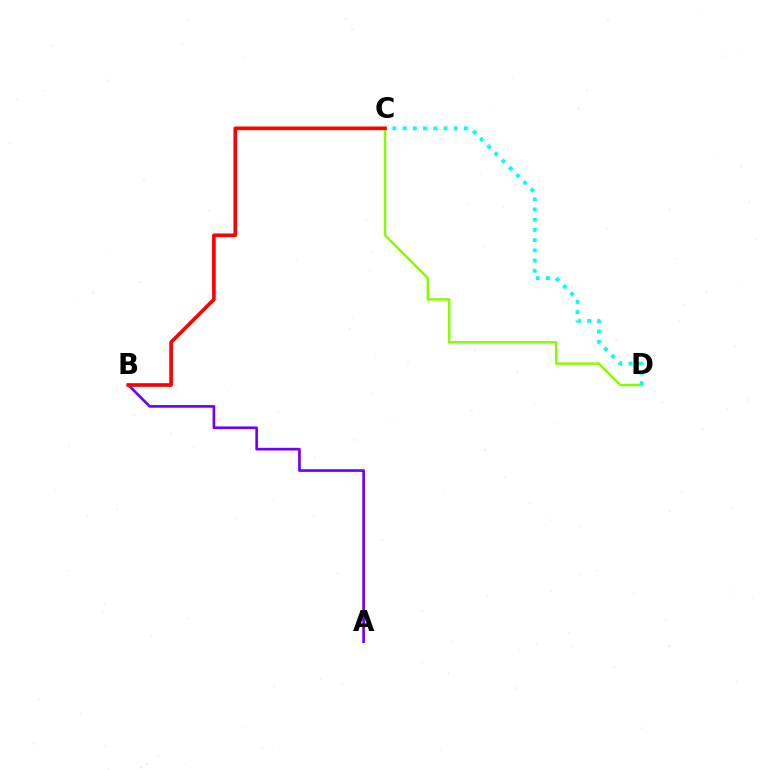{('A', 'B'): [{'color': '#7200ff', 'line_style': 'solid', 'thickness': 1.94}], ('C', 'D'): [{'color': '#84ff00', 'line_style': 'solid', 'thickness': 1.78}, {'color': '#00fff6', 'line_style': 'dotted', 'thickness': 2.78}], ('B', 'C'): [{'color': '#ff0000', 'line_style': 'solid', 'thickness': 2.64}]}